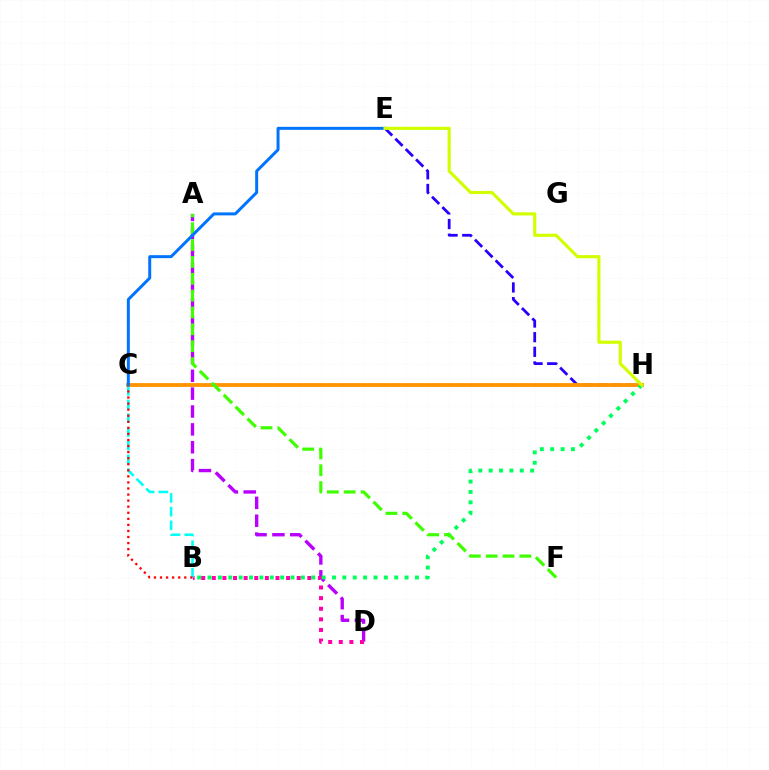{('A', 'D'): [{'color': '#b900ff', 'line_style': 'dashed', 'thickness': 2.43}], ('B', 'D'): [{'color': '#ff00ac', 'line_style': 'dotted', 'thickness': 2.88}], ('B', 'C'): [{'color': '#00fff6', 'line_style': 'dashed', 'thickness': 1.87}, {'color': '#ff0000', 'line_style': 'dotted', 'thickness': 1.65}], ('E', 'H'): [{'color': '#2500ff', 'line_style': 'dashed', 'thickness': 1.99}, {'color': '#d1ff00', 'line_style': 'solid', 'thickness': 2.27}], ('C', 'H'): [{'color': '#ff9400', 'line_style': 'solid', 'thickness': 2.74}], ('B', 'H'): [{'color': '#00ff5c', 'line_style': 'dotted', 'thickness': 2.82}], ('A', 'F'): [{'color': '#3dff00', 'line_style': 'dashed', 'thickness': 2.29}], ('C', 'E'): [{'color': '#0074ff', 'line_style': 'solid', 'thickness': 2.14}]}